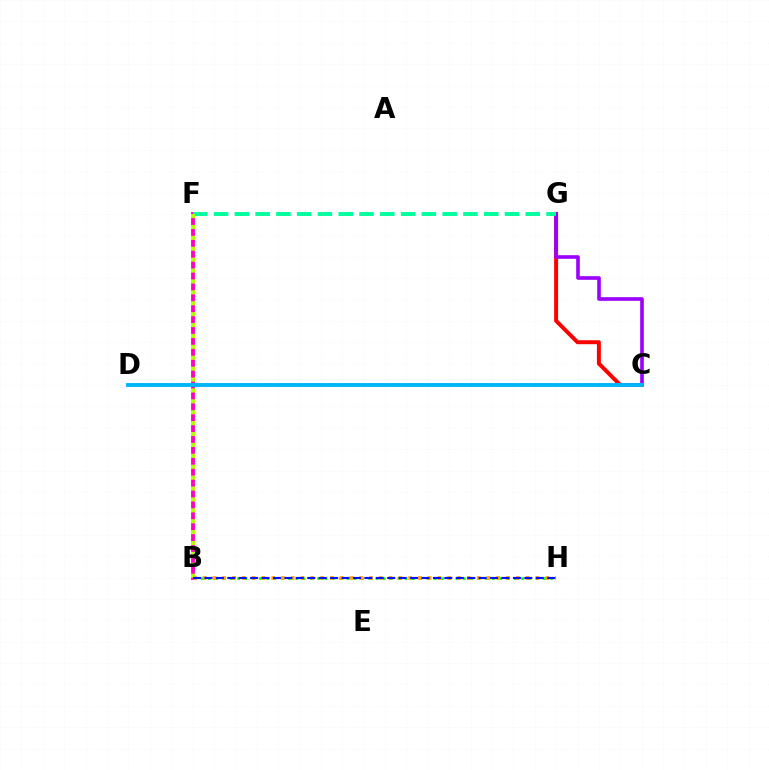{('B', 'H'): [{'color': '#08ff00', 'line_style': 'dotted', 'thickness': 1.98}, {'color': '#ffa500', 'line_style': 'dotted', 'thickness': 2.66}, {'color': '#0010ff', 'line_style': 'dashed', 'thickness': 1.55}], ('B', 'F'): [{'color': '#ff00bd', 'line_style': 'solid', 'thickness': 2.76}, {'color': '#b3ff00', 'line_style': 'dotted', 'thickness': 2.96}], ('C', 'G'): [{'color': '#ff0000', 'line_style': 'solid', 'thickness': 2.86}, {'color': '#9b00ff', 'line_style': 'solid', 'thickness': 2.61}], ('F', 'G'): [{'color': '#00ff9d', 'line_style': 'dashed', 'thickness': 2.82}], ('C', 'D'): [{'color': '#00b5ff', 'line_style': 'solid', 'thickness': 2.81}]}